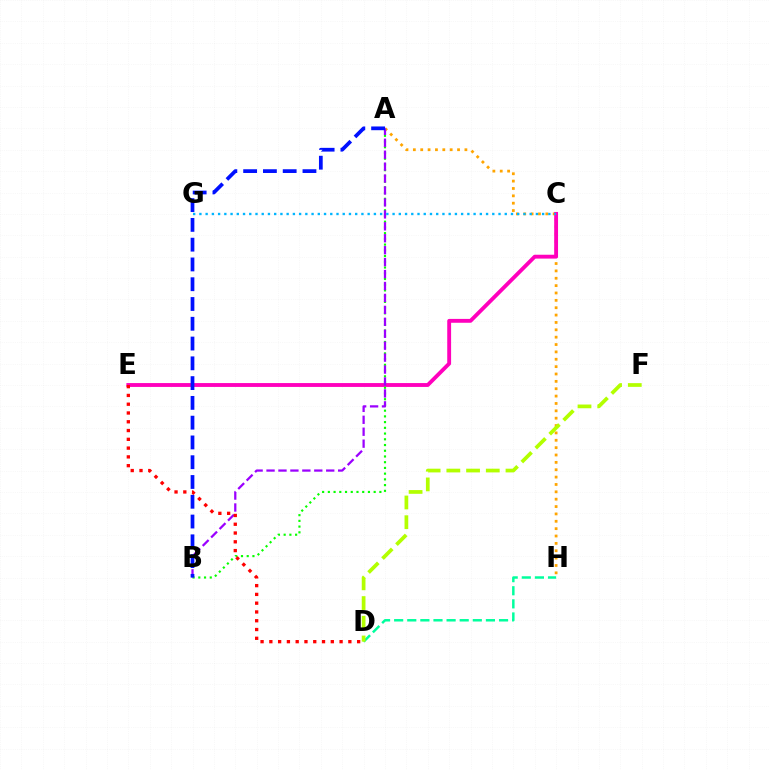{('D', 'H'): [{'color': '#00ff9d', 'line_style': 'dashed', 'thickness': 1.78}], ('A', 'H'): [{'color': '#ffa500', 'line_style': 'dotted', 'thickness': 2.0}], ('C', 'E'): [{'color': '#ff00bd', 'line_style': 'solid', 'thickness': 2.78}], ('A', 'B'): [{'color': '#08ff00', 'line_style': 'dotted', 'thickness': 1.56}, {'color': '#9b00ff', 'line_style': 'dashed', 'thickness': 1.62}, {'color': '#0010ff', 'line_style': 'dashed', 'thickness': 2.69}], ('C', 'G'): [{'color': '#00b5ff', 'line_style': 'dotted', 'thickness': 1.69}], ('D', 'E'): [{'color': '#ff0000', 'line_style': 'dotted', 'thickness': 2.39}], ('D', 'F'): [{'color': '#b3ff00', 'line_style': 'dashed', 'thickness': 2.68}]}